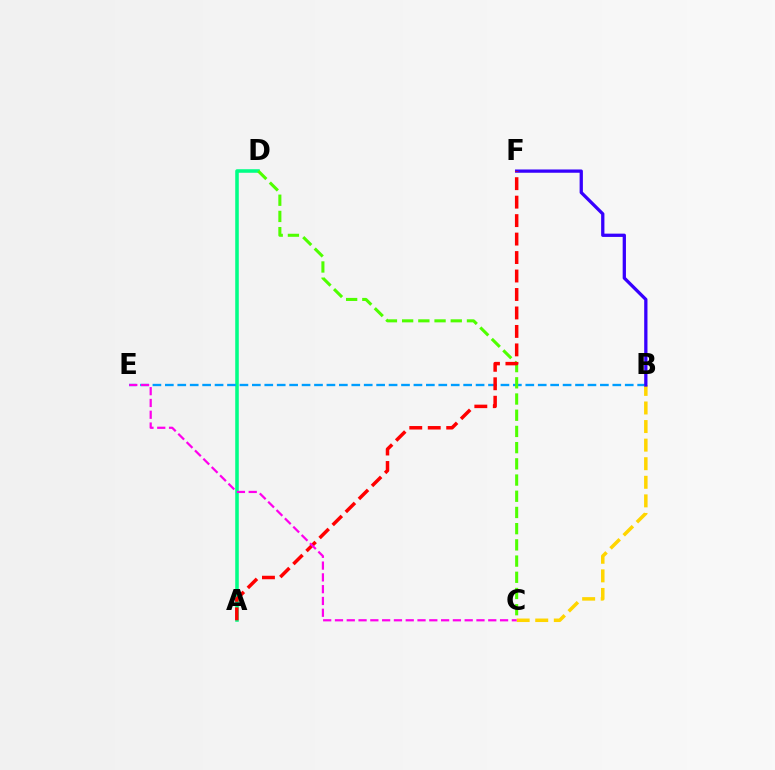{('A', 'D'): [{'color': '#00ff86', 'line_style': 'solid', 'thickness': 2.55}], ('B', 'E'): [{'color': '#009eff', 'line_style': 'dashed', 'thickness': 1.69}], ('B', 'C'): [{'color': '#ffd500', 'line_style': 'dashed', 'thickness': 2.52}], ('C', 'D'): [{'color': '#4fff00', 'line_style': 'dashed', 'thickness': 2.2}], ('B', 'F'): [{'color': '#3700ff', 'line_style': 'solid', 'thickness': 2.36}], ('A', 'F'): [{'color': '#ff0000', 'line_style': 'dashed', 'thickness': 2.51}], ('C', 'E'): [{'color': '#ff00ed', 'line_style': 'dashed', 'thickness': 1.6}]}